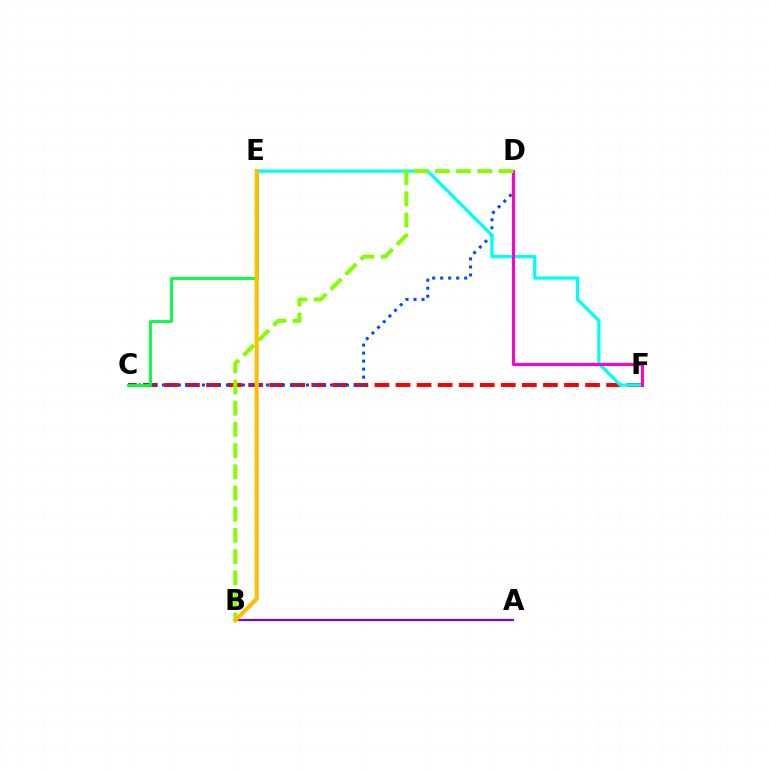{('A', 'B'): [{'color': '#7200ff', 'line_style': 'solid', 'thickness': 1.54}], ('C', 'F'): [{'color': '#ff0000', 'line_style': 'dashed', 'thickness': 2.86}], ('C', 'D'): [{'color': '#004bff', 'line_style': 'dotted', 'thickness': 2.17}], ('E', 'F'): [{'color': '#00fff6', 'line_style': 'solid', 'thickness': 2.36}], ('D', 'F'): [{'color': '#ff00cf', 'line_style': 'solid', 'thickness': 2.22}], ('B', 'D'): [{'color': '#84ff00', 'line_style': 'dashed', 'thickness': 2.88}], ('C', 'E'): [{'color': '#00ff39', 'line_style': 'solid', 'thickness': 2.05}], ('B', 'E'): [{'color': '#ffbd00', 'line_style': 'solid', 'thickness': 2.93}]}